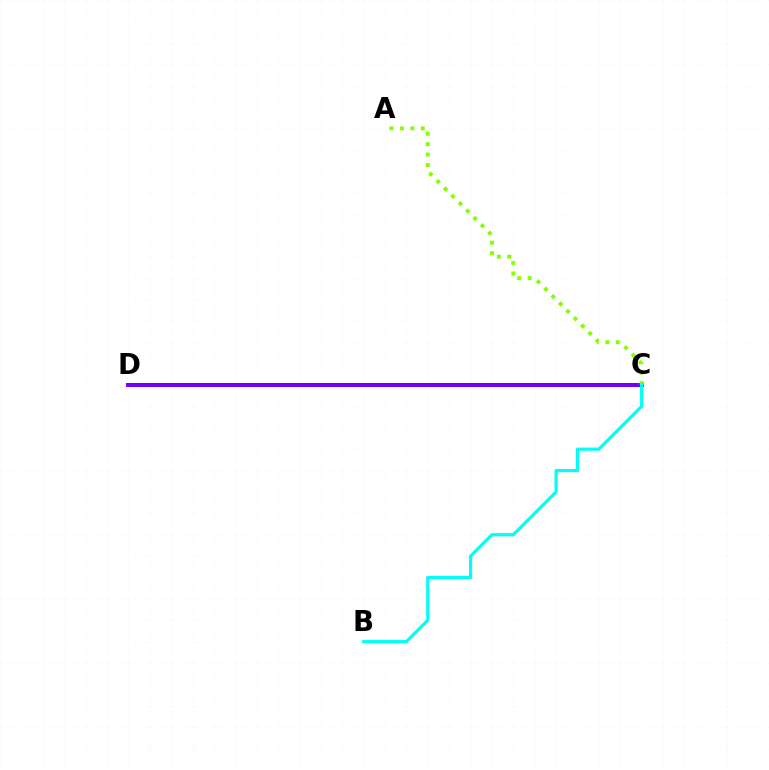{('C', 'D'): [{'color': '#ff0000', 'line_style': 'dotted', 'thickness': 1.9}, {'color': '#7200ff', 'line_style': 'solid', 'thickness': 2.88}], ('A', 'C'): [{'color': '#84ff00', 'line_style': 'dotted', 'thickness': 2.83}], ('B', 'C'): [{'color': '#00fff6', 'line_style': 'solid', 'thickness': 2.31}]}